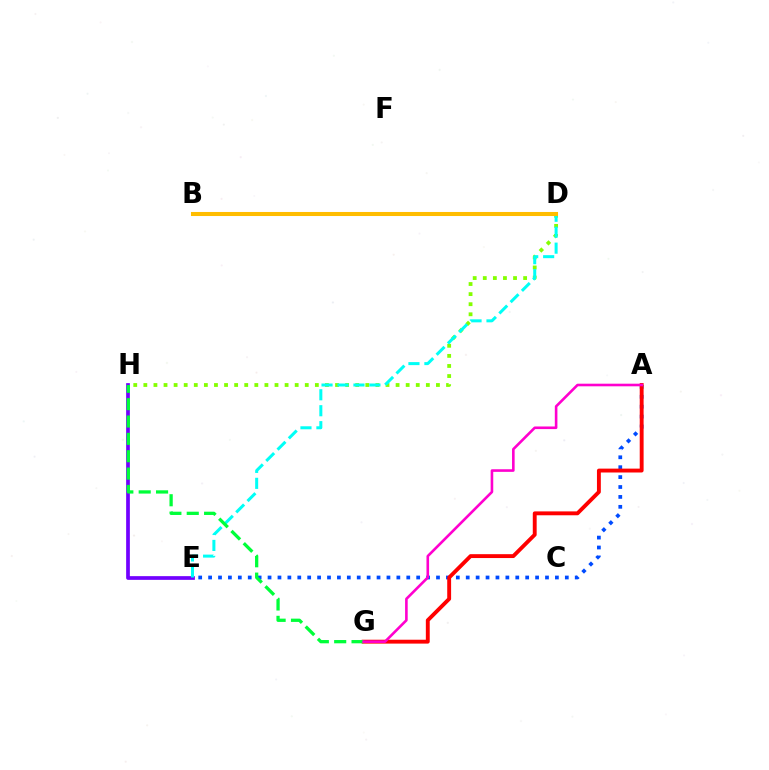{('E', 'H'): [{'color': '#7200ff', 'line_style': 'solid', 'thickness': 2.67}], ('A', 'E'): [{'color': '#004bff', 'line_style': 'dotted', 'thickness': 2.69}], ('D', 'H'): [{'color': '#84ff00', 'line_style': 'dotted', 'thickness': 2.74}], ('A', 'G'): [{'color': '#ff0000', 'line_style': 'solid', 'thickness': 2.79}, {'color': '#ff00cf', 'line_style': 'solid', 'thickness': 1.88}], ('D', 'E'): [{'color': '#00fff6', 'line_style': 'dashed', 'thickness': 2.17}], ('G', 'H'): [{'color': '#00ff39', 'line_style': 'dashed', 'thickness': 2.36}], ('B', 'D'): [{'color': '#ffbd00', 'line_style': 'solid', 'thickness': 2.92}]}